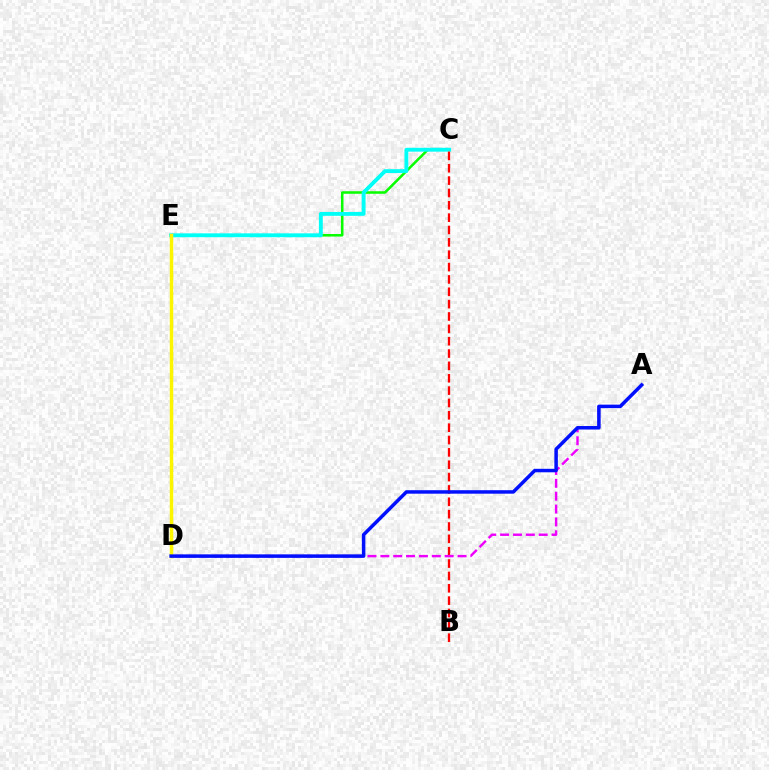{('C', 'E'): [{'color': '#08ff00', 'line_style': 'solid', 'thickness': 1.83}, {'color': '#00fff6', 'line_style': 'solid', 'thickness': 2.8}], ('B', 'C'): [{'color': '#ff0000', 'line_style': 'dashed', 'thickness': 1.68}], ('A', 'D'): [{'color': '#ee00ff', 'line_style': 'dashed', 'thickness': 1.75}, {'color': '#0010ff', 'line_style': 'solid', 'thickness': 2.51}], ('D', 'E'): [{'color': '#fcf500', 'line_style': 'solid', 'thickness': 2.5}]}